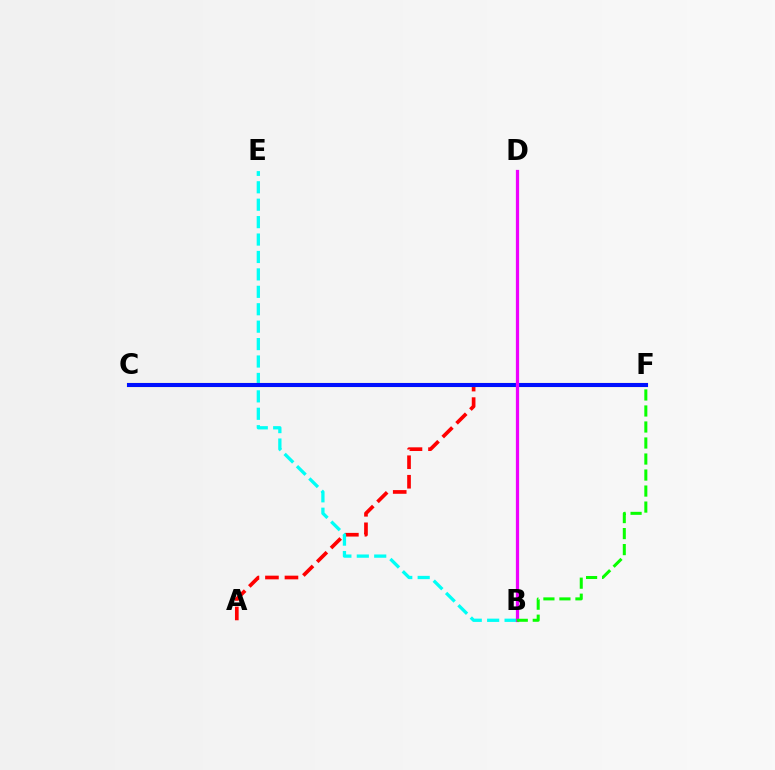{('A', 'F'): [{'color': '#ff0000', 'line_style': 'dashed', 'thickness': 2.65}], ('B', 'E'): [{'color': '#00fff6', 'line_style': 'dashed', 'thickness': 2.37}], ('C', 'F'): [{'color': '#fcf500', 'line_style': 'solid', 'thickness': 2.94}, {'color': '#0010ff', 'line_style': 'solid', 'thickness': 2.93}], ('B', 'D'): [{'color': '#ee00ff', 'line_style': 'solid', 'thickness': 2.34}], ('B', 'F'): [{'color': '#08ff00', 'line_style': 'dashed', 'thickness': 2.18}]}